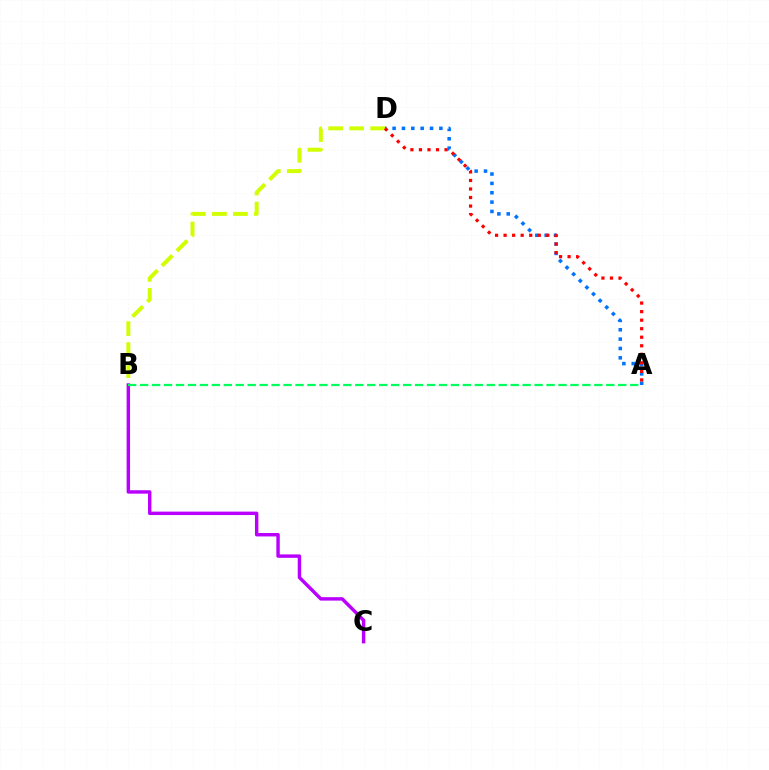{('B', 'D'): [{'color': '#d1ff00', 'line_style': 'dashed', 'thickness': 2.86}], ('A', 'D'): [{'color': '#0074ff', 'line_style': 'dotted', 'thickness': 2.54}, {'color': '#ff0000', 'line_style': 'dotted', 'thickness': 2.32}], ('B', 'C'): [{'color': '#b900ff', 'line_style': 'solid', 'thickness': 2.47}], ('A', 'B'): [{'color': '#00ff5c', 'line_style': 'dashed', 'thickness': 1.62}]}